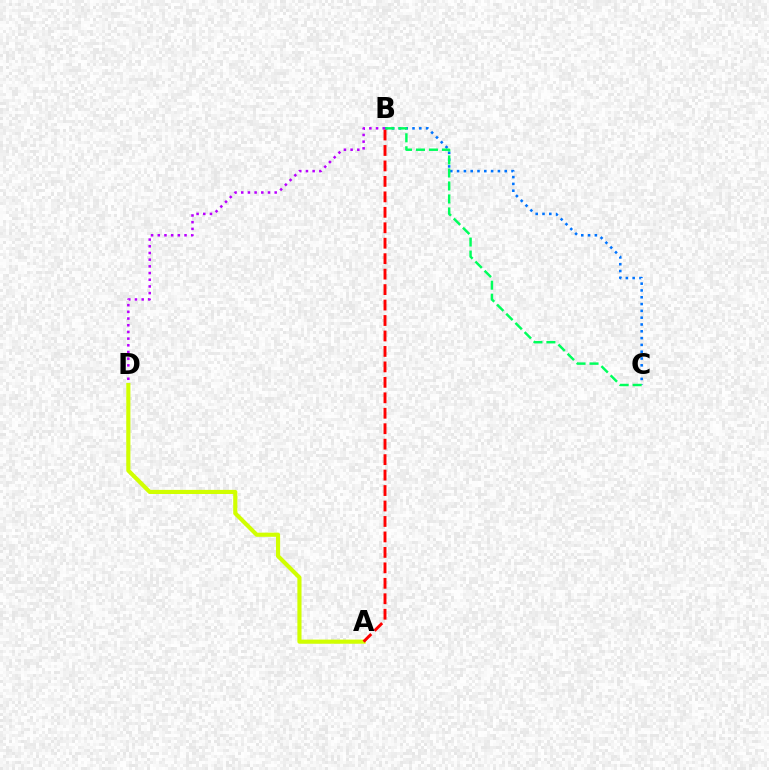{('B', 'C'): [{'color': '#0074ff', 'line_style': 'dotted', 'thickness': 1.85}, {'color': '#00ff5c', 'line_style': 'dashed', 'thickness': 1.77}], ('B', 'D'): [{'color': '#b900ff', 'line_style': 'dotted', 'thickness': 1.82}], ('A', 'D'): [{'color': '#d1ff00', 'line_style': 'solid', 'thickness': 2.97}], ('A', 'B'): [{'color': '#ff0000', 'line_style': 'dashed', 'thickness': 2.1}]}